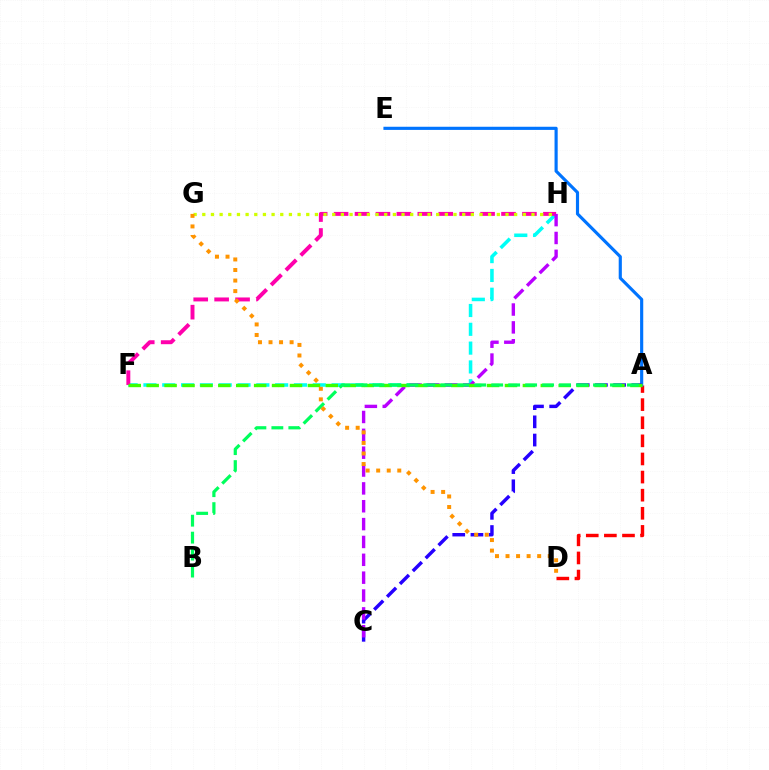{('F', 'H'): [{'color': '#00fff6', 'line_style': 'dashed', 'thickness': 2.56}, {'color': '#ff00ac', 'line_style': 'dashed', 'thickness': 2.84}], ('A', 'D'): [{'color': '#ff0000', 'line_style': 'dashed', 'thickness': 2.46}], ('A', 'E'): [{'color': '#0074ff', 'line_style': 'solid', 'thickness': 2.27}], ('A', 'C'): [{'color': '#2500ff', 'line_style': 'dashed', 'thickness': 2.47}], ('C', 'H'): [{'color': '#b900ff', 'line_style': 'dashed', 'thickness': 2.43}], ('A', 'F'): [{'color': '#3dff00', 'line_style': 'dashed', 'thickness': 2.43}], ('A', 'B'): [{'color': '#00ff5c', 'line_style': 'dashed', 'thickness': 2.3}], ('G', 'H'): [{'color': '#d1ff00', 'line_style': 'dotted', 'thickness': 2.35}], ('D', 'G'): [{'color': '#ff9400', 'line_style': 'dotted', 'thickness': 2.87}]}